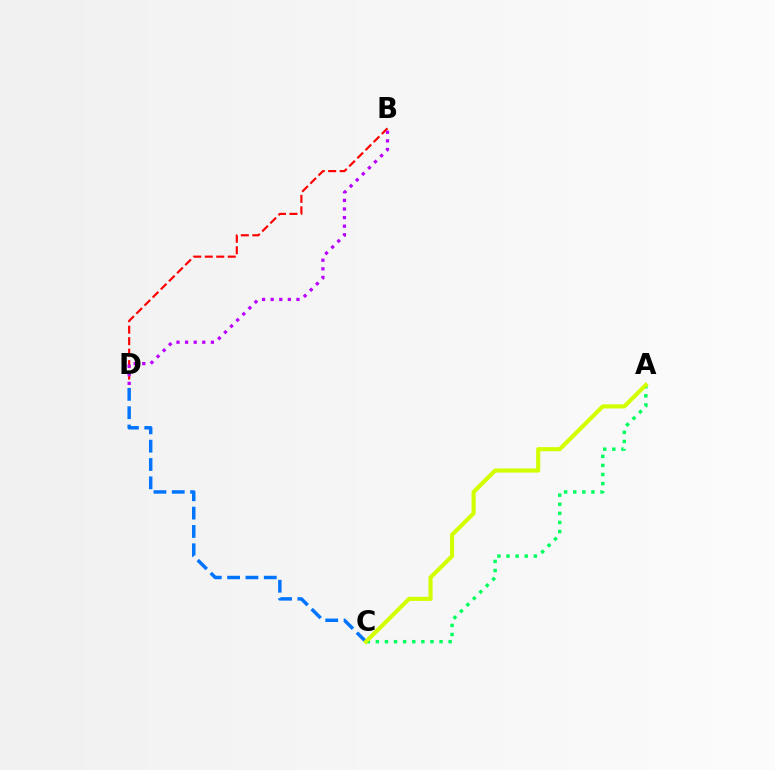{('C', 'D'): [{'color': '#0074ff', 'line_style': 'dashed', 'thickness': 2.49}], ('B', 'D'): [{'color': '#ff0000', 'line_style': 'dashed', 'thickness': 1.56}, {'color': '#b900ff', 'line_style': 'dotted', 'thickness': 2.34}], ('A', 'C'): [{'color': '#00ff5c', 'line_style': 'dotted', 'thickness': 2.47}, {'color': '#d1ff00', 'line_style': 'solid', 'thickness': 2.96}]}